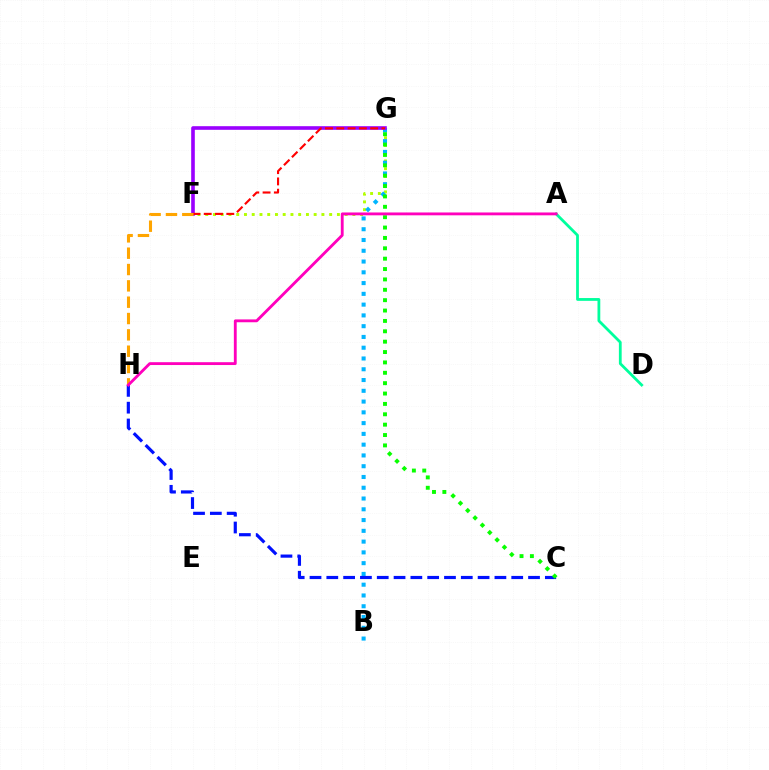{('F', 'G'): [{'color': '#b3ff00', 'line_style': 'dotted', 'thickness': 2.1}, {'color': '#9b00ff', 'line_style': 'solid', 'thickness': 2.61}, {'color': '#ff0000', 'line_style': 'dashed', 'thickness': 1.53}], ('B', 'G'): [{'color': '#00b5ff', 'line_style': 'dotted', 'thickness': 2.93}], ('F', 'H'): [{'color': '#ffa500', 'line_style': 'dashed', 'thickness': 2.22}], ('C', 'H'): [{'color': '#0010ff', 'line_style': 'dashed', 'thickness': 2.28}], ('C', 'G'): [{'color': '#08ff00', 'line_style': 'dotted', 'thickness': 2.82}], ('A', 'D'): [{'color': '#00ff9d', 'line_style': 'solid', 'thickness': 2.01}], ('A', 'H'): [{'color': '#ff00bd', 'line_style': 'solid', 'thickness': 2.05}]}